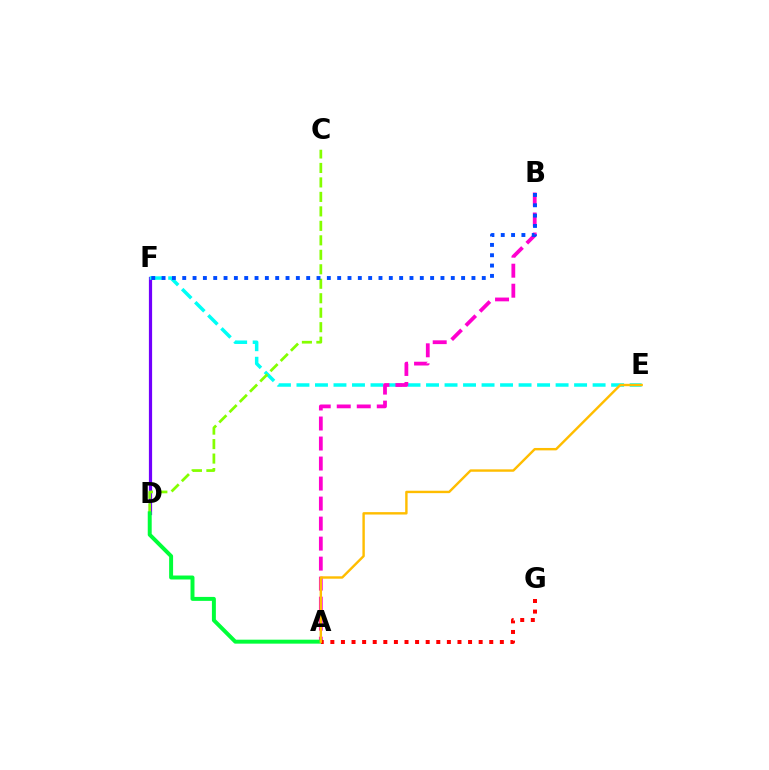{('D', 'F'): [{'color': '#7200ff', 'line_style': 'solid', 'thickness': 2.31}], ('E', 'F'): [{'color': '#00fff6', 'line_style': 'dashed', 'thickness': 2.51}], ('A', 'B'): [{'color': '#ff00cf', 'line_style': 'dashed', 'thickness': 2.72}], ('C', 'D'): [{'color': '#84ff00', 'line_style': 'dashed', 'thickness': 1.97}], ('B', 'F'): [{'color': '#004bff', 'line_style': 'dotted', 'thickness': 2.81}], ('A', 'D'): [{'color': '#00ff39', 'line_style': 'solid', 'thickness': 2.85}], ('A', 'G'): [{'color': '#ff0000', 'line_style': 'dotted', 'thickness': 2.88}], ('A', 'E'): [{'color': '#ffbd00', 'line_style': 'solid', 'thickness': 1.73}]}